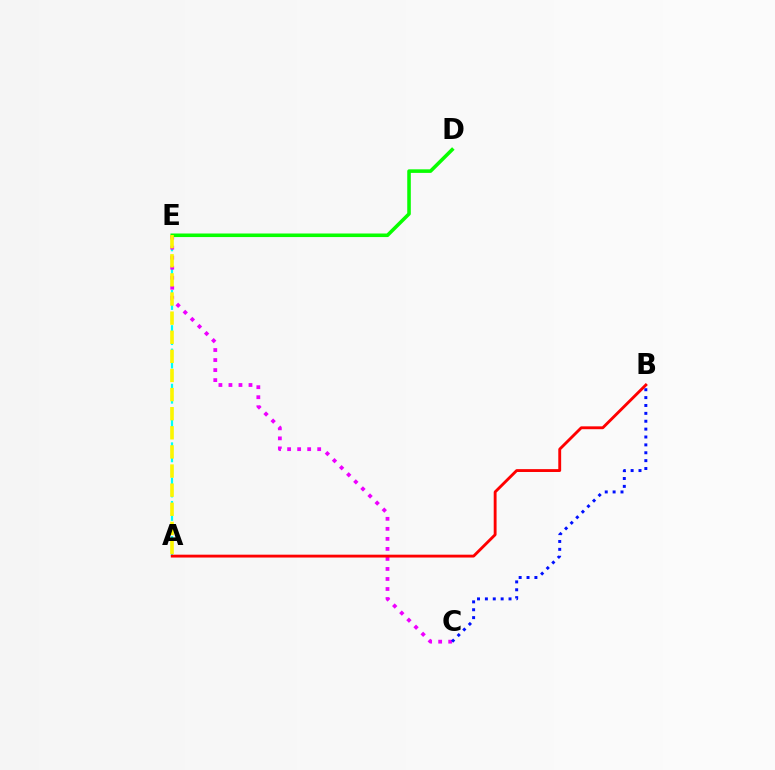{('A', 'E'): [{'color': '#00fff6', 'line_style': 'dashed', 'thickness': 1.59}, {'color': '#fcf500', 'line_style': 'dashed', 'thickness': 2.6}], ('C', 'E'): [{'color': '#ee00ff', 'line_style': 'dotted', 'thickness': 2.72}], ('D', 'E'): [{'color': '#08ff00', 'line_style': 'solid', 'thickness': 2.57}], ('B', 'C'): [{'color': '#0010ff', 'line_style': 'dotted', 'thickness': 2.14}], ('A', 'B'): [{'color': '#ff0000', 'line_style': 'solid', 'thickness': 2.06}]}